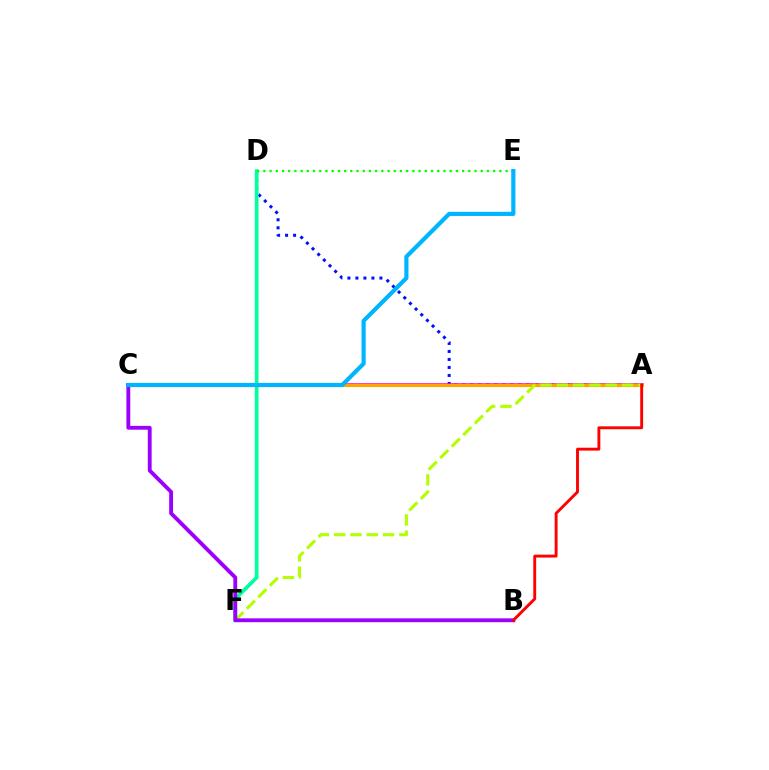{('A', 'D'): [{'color': '#0010ff', 'line_style': 'dotted', 'thickness': 2.17}], ('D', 'F'): [{'color': '#00ff9d', 'line_style': 'solid', 'thickness': 2.68}], ('A', 'C'): [{'color': '#ff00bd', 'line_style': 'solid', 'thickness': 2.53}, {'color': '#ffa500', 'line_style': 'solid', 'thickness': 2.25}], ('A', 'F'): [{'color': '#b3ff00', 'line_style': 'dashed', 'thickness': 2.21}], ('D', 'E'): [{'color': '#08ff00', 'line_style': 'dotted', 'thickness': 1.69}], ('B', 'C'): [{'color': '#9b00ff', 'line_style': 'solid', 'thickness': 2.77}], ('C', 'E'): [{'color': '#00b5ff', 'line_style': 'solid', 'thickness': 2.99}], ('A', 'B'): [{'color': '#ff0000', 'line_style': 'solid', 'thickness': 2.08}]}